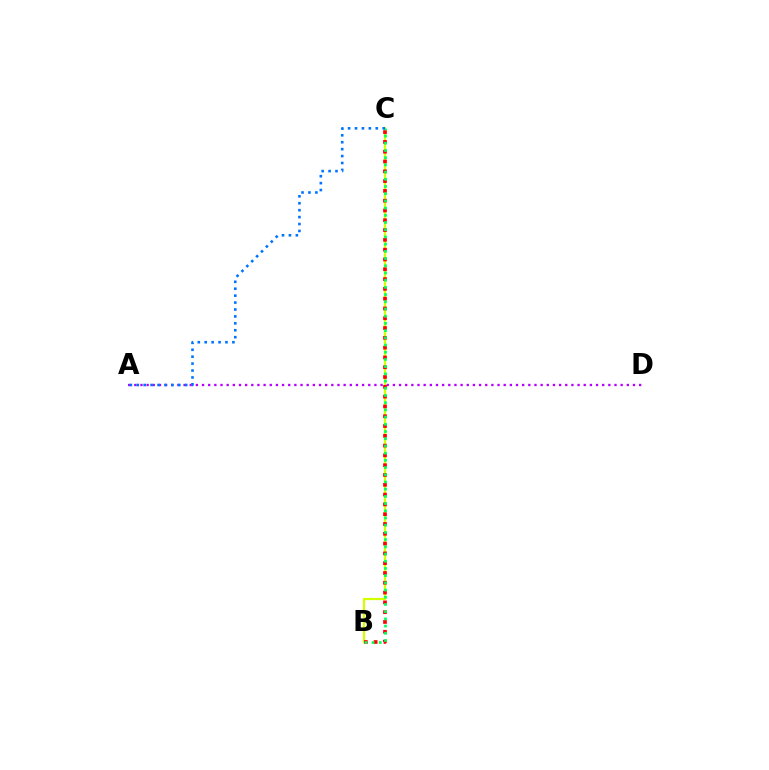{('B', 'C'): [{'color': '#d1ff00', 'line_style': 'solid', 'thickness': 1.62}, {'color': '#ff0000', 'line_style': 'dotted', 'thickness': 2.66}, {'color': '#00ff5c', 'line_style': 'dotted', 'thickness': 1.96}], ('A', 'D'): [{'color': '#b900ff', 'line_style': 'dotted', 'thickness': 1.67}], ('A', 'C'): [{'color': '#0074ff', 'line_style': 'dotted', 'thickness': 1.88}]}